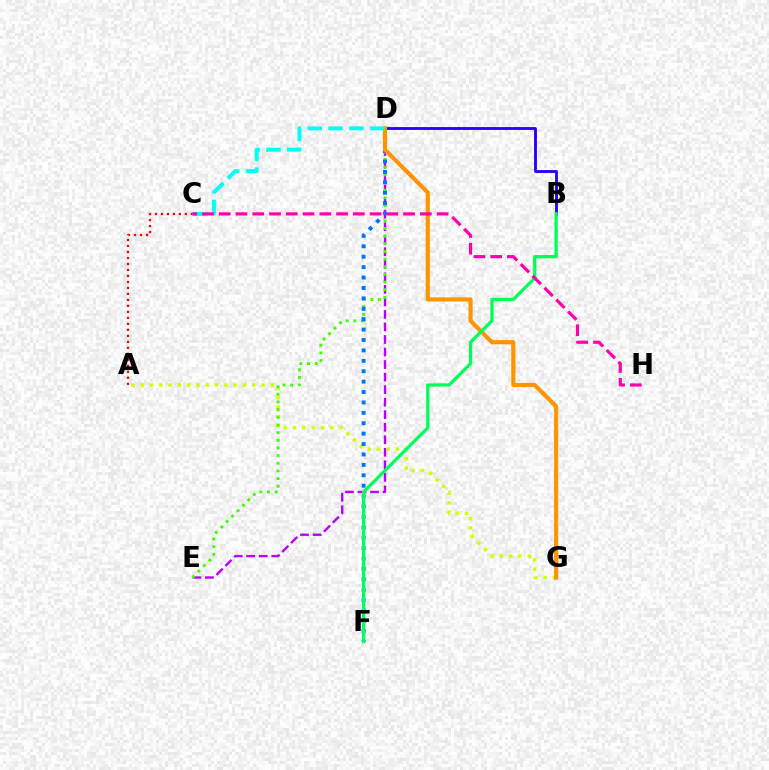{('D', 'E'): [{'color': '#b900ff', 'line_style': 'dashed', 'thickness': 1.7}, {'color': '#3dff00', 'line_style': 'dotted', 'thickness': 2.08}], ('A', 'G'): [{'color': '#d1ff00', 'line_style': 'dotted', 'thickness': 2.53}], ('D', 'F'): [{'color': '#0074ff', 'line_style': 'dotted', 'thickness': 2.83}], ('B', 'D'): [{'color': '#2500ff', 'line_style': 'solid', 'thickness': 2.05}], ('D', 'G'): [{'color': '#ff9400', 'line_style': 'solid', 'thickness': 2.98}], ('B', 'F'): [{'color': '#00ff5c', 'line_style': 'solid', 'thickness': 2.35}], ('A', 'C'): [{'color': '#ff0000', 'line_style': 'dotted', 'thickness': 1.63}], ('C', 'D'): [{'color': '#00fff6', 'line_style': 'dashed', 'thickness': 2.84}], ('C', 'H'): [{'color': '#ff00ac', 'line_style': 'dashed', 'thickness': 2.28}]}